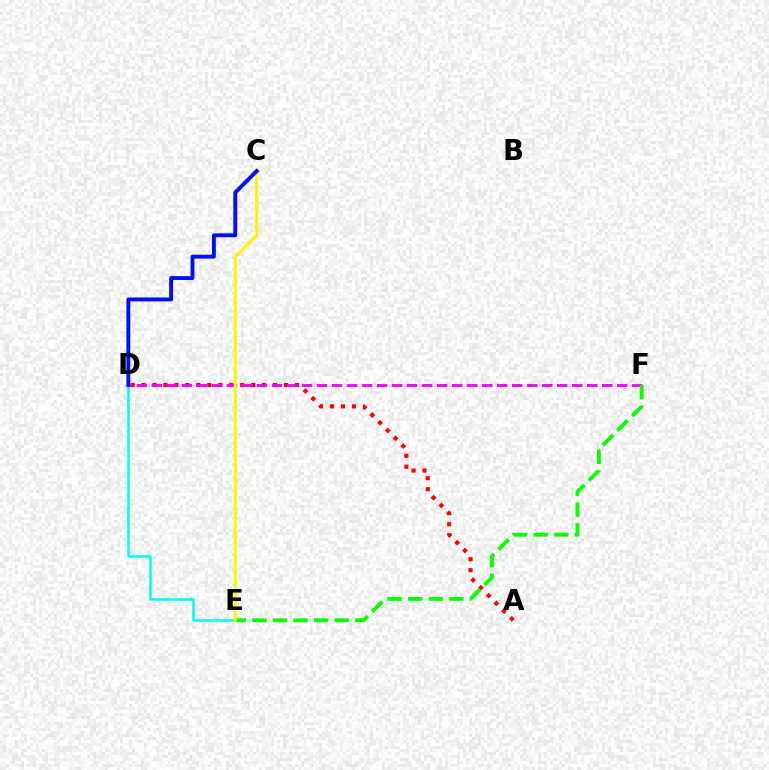{('A', 'D'): [{'color': '#ff0000', 'line_style': 'dotted', 'thickness': 2.98}], ('D', 'E'): [{'color': '#00fff6', 'line_style': 'solid', 'thickness': 1.84}], ('D', 'F'): [{'color': '#ee00ff', 'line_style': 'dashed', 'thickness': 2.04}], ('E', 'F'): [{'color': '#08ff00', 'line_style': 'dashed', 'thickness': 2.8}], ('C', 'E'): [{'color': '#fcf500', 'line_style': 'solid', 'thickness': 2.17}], ('C', 'D'): [{'color': '#0010ff', 'line_style': 'solid', 'thickness': 2.8}]}